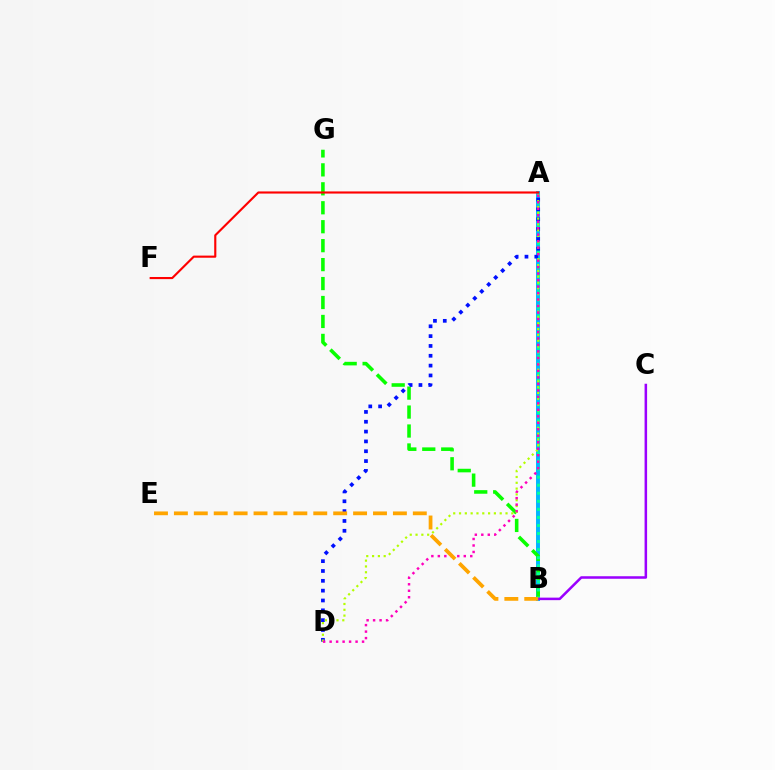{('A', 'B'): [{'color': '#00b5ff', 'line_style': 'solid', 'thickness': 2.83}, {'color': '#00ff9d', 'line_style': 'dotted', 'thickness': 2.19}], ('B', 'G'): [{'color': '#08ff00', 'line_style': 'dashed', 'thickness': 2.57}], ('B', 'C'): [{'color': '#9b00ff', 'line_style': 'solid', 'thickness': 1.82}], ('A', 'D'): [{'color': '#0010ff', 'line_style': 'dotted', 'thickness': 2.67}, {'color': '#b3ff00', 'line_style': 'dotted', 'thickness': 1.58}, {'color': '#ff00bd', 'line_style': 'dotted', 'thickness': 1.76}], ('A', 'F'): [{'color': '#ff0000', 'line_style': 'solid', 'thickness': 1.53}], ('B', 'E'): [{'color': '#ffa500', 'line_style': 'dashed', 'thickness': 2.7}]}